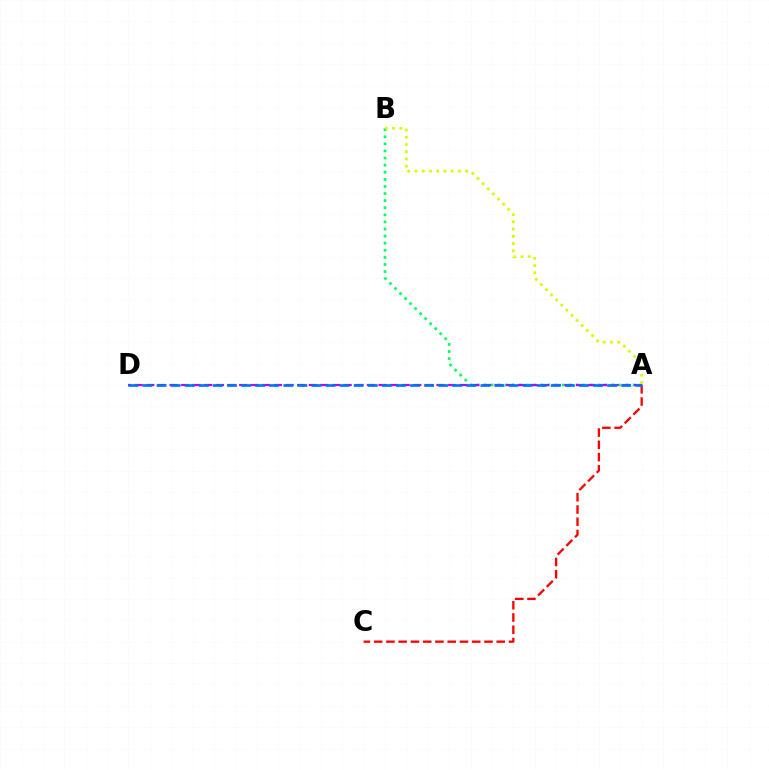{('A', 'B'): [{'color': '#00ff5c', 'line_style': 'dotted', 'thickness': 1.93}, {'color': '#d1ff00', 'line_style': 'dotted', 'thickness': 1.97}], ('A', 'C'): [{'color': '#ff0000', 'line_style': 'dashed', 'thickness': 1.67}], ('A', 'D'): [{'color': '#b900ff', 'line_style': 'dashed', 'thickness': 1.58}, {'color': '#0074ff', 'line_style': 'dashed', 'thickness': 1.91}]}